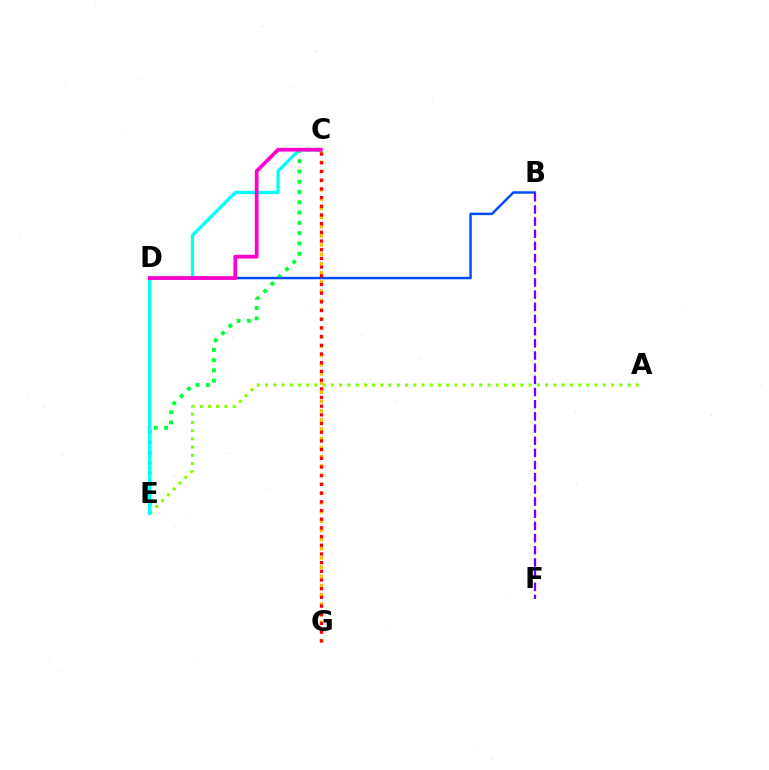{('A', 'E'): [{'color': '#84ff00', 'line_style': 'dotted', 'thickness': 2.24}], ('C', 'G'): [{'color': '#ffbd00', 'line_style': 'dotted', 'thickness': 2.5}, {'color': '#ff0000', 'line_style': 'dotted', 'thickness': 2.36}], ('C', 'E'): [{'color': '#00ff39', 'line_style': 'dotted', 'thickness': 2.8}, {'color': '#00fff6', 'line_style': 'solid', 'thickness': 2.38}], ('B', 'D'): [{'color': '#004bff', 'line_style': 'solid', 'thickness': 1.77}], ('B', 'F'): [{'color': '#7200ff', 'line_style': 'dashed', 'thickness': 1.65}], ('C', 'D'): [{'color': '#ff00cf', 'line_style': 'solid', 'thickness': 2.7}]}